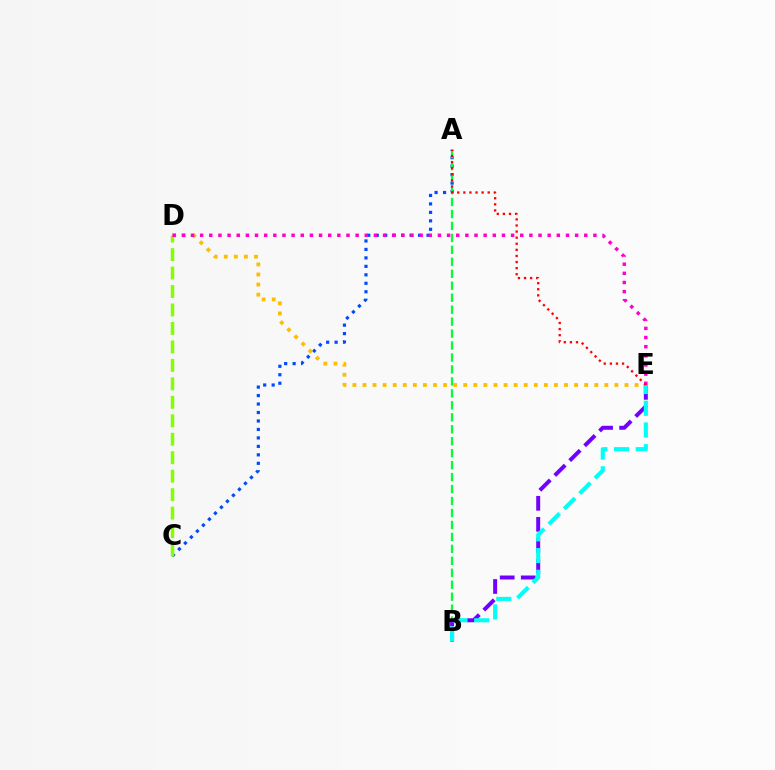{('A', 'C'): [{'color': '#004bff', 'line_style': 'dotted', 'thickness': 2.3}], ('A', 'B'): [{'color': '#00ff39', 'line_style': 'dashed', 'thickness': 1.62}], ('B', 'E'): [{'color': '#7200ff', 'line_style': 'dashed', 'thickness': 2.86}, {'color': '#00fff6', 'line_style': 'dashed', 'thickness': 2.95}], ('C', 'D'): [{'color': '#84ff00', 'line_style': 'dashed', 'thickness': 2.51}], ('D', 'E'): [{'color': '#ffbd00', 'line_style': 'dotted', 'thickness': 2.74}, {'color': '#ff00cf', 'line_style': 'dotted', 'thickness': 2.48}], ('A', 'E'): [{'color': '#ff0000', 'line_style': 'dotted', 'thickness': 1.66}]}